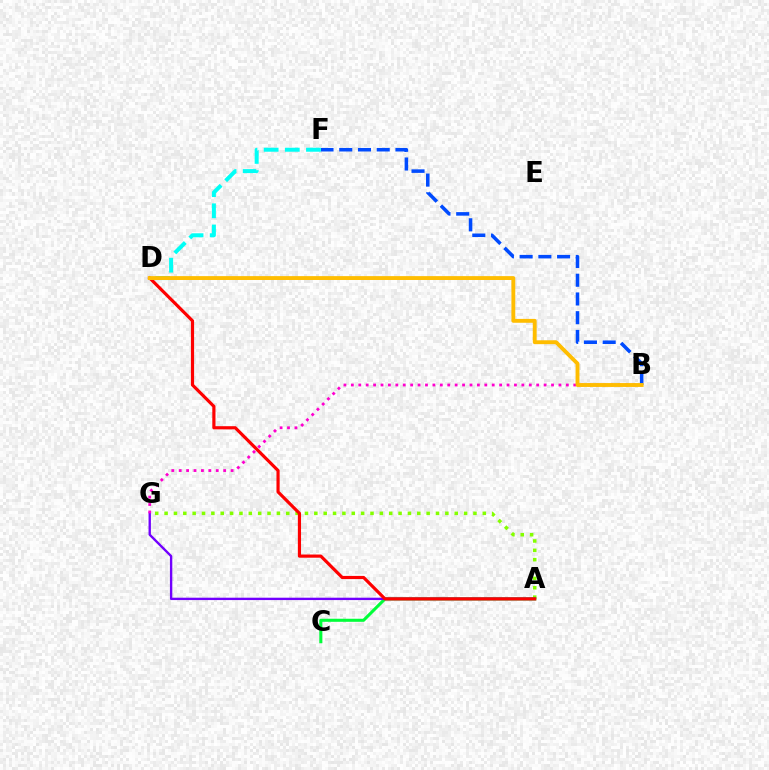{('A', 'G'): [{'color': '#84ff00', 'line_style': 'dotted', 'thickness': 2.54}, {'color': '#7200ff', 'line_style': 'solid', 'thickness': 1.7}], ('A', 'C'): [{'color': '#00ff39', 'line_style': 'solid', 'thickness': 2.2}], ('B', 'G'): [{'color': '#ff00cf', 'line_style': 'dotted', 'thickness': 2.01}], ('B', 'F'): [{'color': '#004bff', 'line_style': 'dashed', 'thickness': 2.54}], ('A', 'D'): [{'color': '#ff0000', 'line_style': 'solid', 'thickness': 2.29}], ('D', 'F'): [{'color': '#00fff6', 'line_style': 'dashed', 'thickness': 2.87}], ('B', 'D'): [{'color': '#ffbd00', 'line_style': 'solid', 'thickness': 2.78}]}